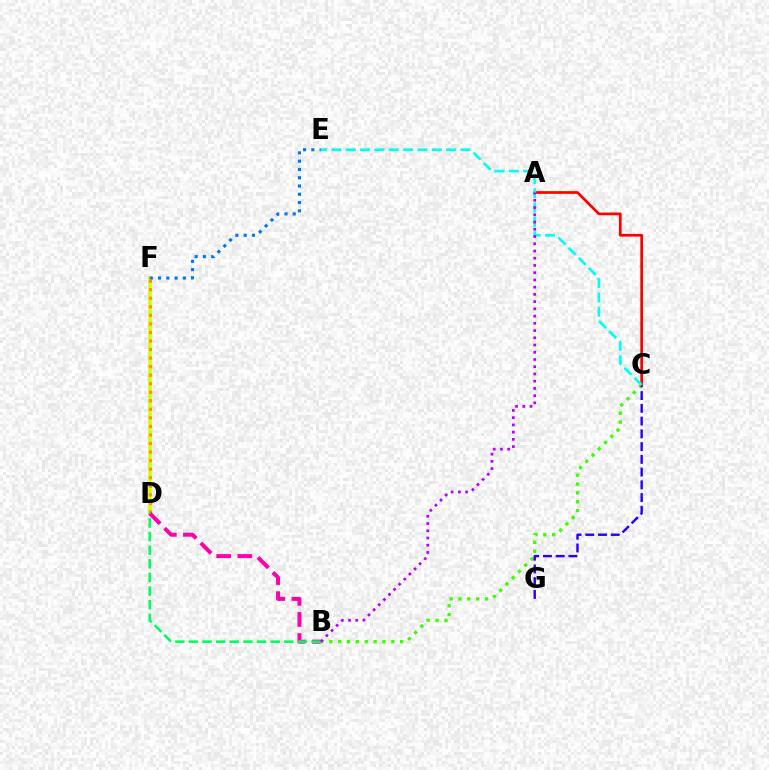{('B', 'C'): [{'color': '#3dff00', 'line_style': 'dotted', 'thickness': 2.41}], ('D', 'F'): [{'color': '#d1ff00', 'line_style': 'solid', 'thickness': 2.62}, {'color': '#ff9400', 'line_style': 'dotted', 'thickness': 2.32}], ('C', 'G'): [{'color': '#2500ff', 'line_style': 'dashed', 'thickness': 1.73}], ('A', 'C'): [{'color': '#ff0000', 'line_style': 'solid', 'thickness': 1.95}], ('E', 'F'): [{'color': '#0074ff', 'line_style': 'dotted', 'thickness': 2.25}], ('B', 'D'): [{'color': '#ff00ac', 'line_style': 'dashed', 'thickness': 2.86}, {'color': '#00ff5c', 'line_style': 'dashed', 'thickness': 1.85}], ('C', 'E'): [{'color': '#00fff6', 'line_style': 'dashed', 'thickness': 1.95}], ('A', 'B'): [{'color': '#b900ff', 'line_style': 'dotted', 'thickness': 1.97}]}